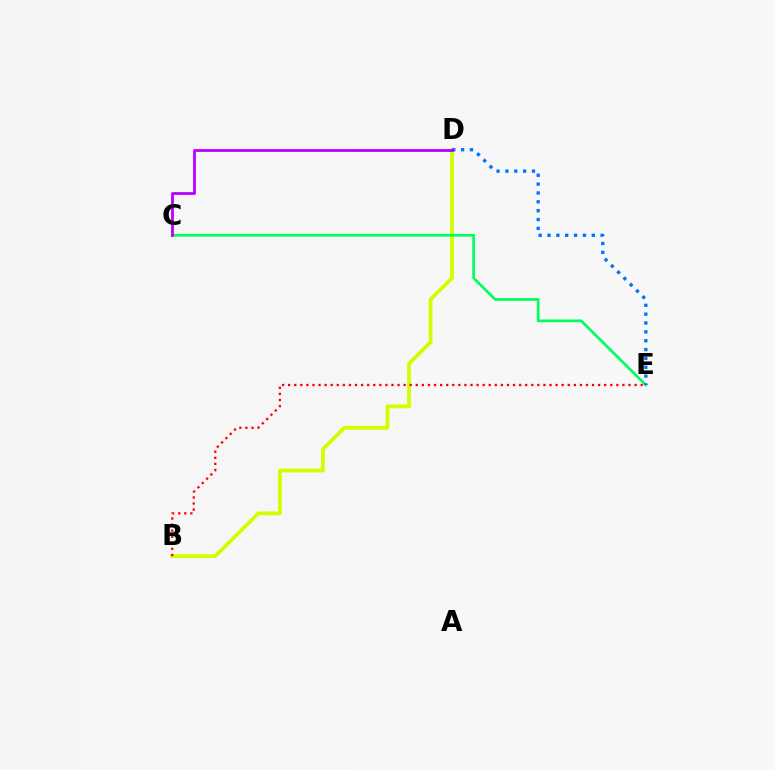{('B', 'D'): [{'color': '#d1ff00', 'line_style': 'solid', 'thickness': 2.72}], ('C', 'E'): [{'color': '#00ff5c', 'line_style': 'solid', 'thickness': 1.95}], ('D', 'E'): [{'color': '#0074ff', 'line_style': 'dotted', 'thickness': 2.41}], ('C', 'D'): [{'color': '#b900ff', 'line_style': 'solid', 'thickness': 2.03}], ('B', 'E'): [{'color': '#ff0000', 'line_style': 'dotted', 'thickness': 1.65}]}